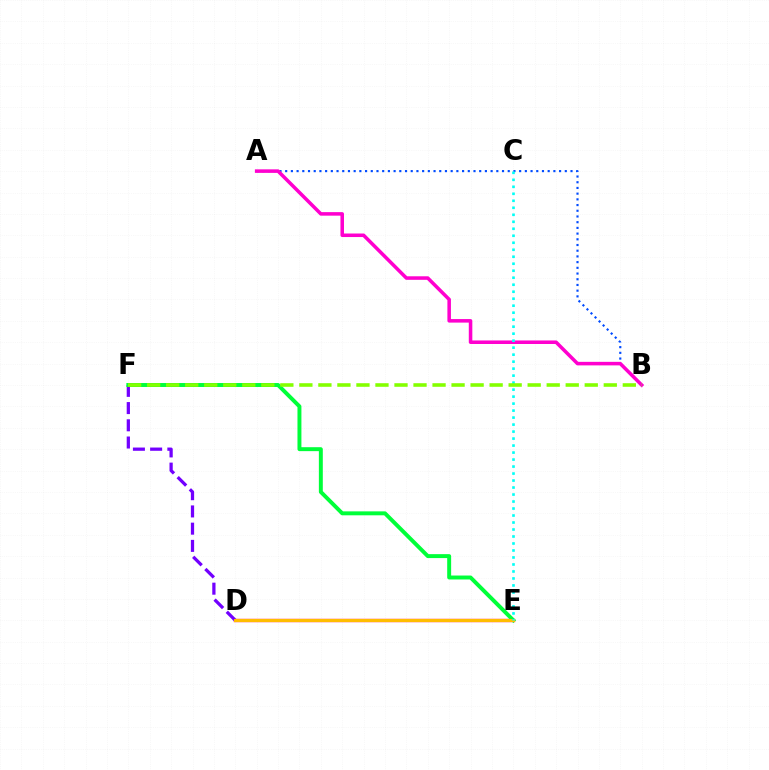{('D', 'E'): [{'color': '#ff0000', 'line_style': 'solid', 'thickness': 2.4}, {'color': '#ffbd00', 'line_style': 'solid', 'thickness': 2.18}], ('D', 'F'): [{'color': '#7200ff', 'line_style': 'dashed', 'thickness': 2.34}], ('A', 'B'): [{'color': '#004bff', 'line_style': 'dotted', 'thickness': 1.55}, {'color': '#ff00cf', 'line_style': 'solid', 'thickness': 2.55}], ('E', 'F'): [{'color': '#00ff39', 'line_style': 'solid', 'thickness': 2.84}], ('C', 'E'): [{'color': '#00fff6', 'line_style': 'dotted', 'thickness': 1.9}], ('B', 'F'): [{'color': '#84ff00', 'line_style': 'dashed', 'thickness': 2.58}]}